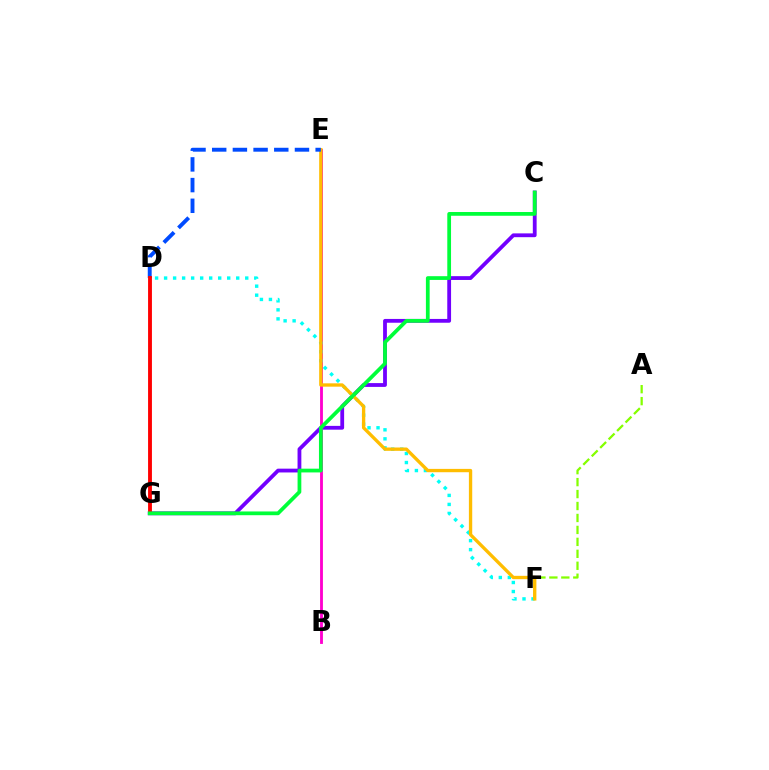{('C', 'G'): [{'color': '#7200ff', 'line_style': 'solid', 'thickness': 2.74}, {'color': '#00ff39', 'line_style': 'solid', 'thickness': 2.7}], ('B', 'E'): [{'color': '#ff00cf', 'line_style': 'solid', 'thickness': 2.05}], ('A', 'F'): [{'color': '#84ff00', 'line_style': 'dashed', 'thickness': 1.62}], ('D', 'F'): [{'color': '#00fff6', 'line_style': 'dotted', 'thickness': 2.45}], ('E', 'F'): [{'color': '#ffbd00', 'line_style': 'solid', 'thickness': 2.4}], ('D', 'E'): [{'color': '#004bff', 'line_style': 'dashed', 'thickness': 2.81}], ('D', 'G'): [{'color': '#ff0000', 'line_style': 'solid', 'thickness': 2.78}]}